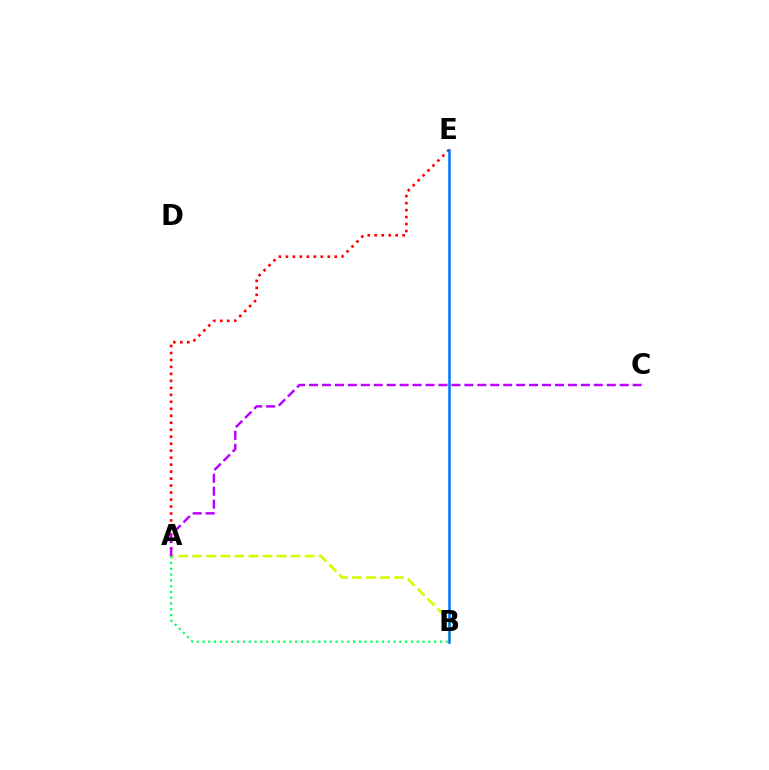{('A', 'E'): [{'color': '#ff0000', 'line_style': 'dotted', 'thickness': 1.9}], ('A', 'B'): [{'color': '#d1ff00', 'line_style': 'dashed', 'thickness': 1.91}, {'color': '#00ff5c', 'line_style': 'dotted', 'thickness': 1.57}], ('B', 'E'): [{'color': '#0074ff', 'line_style': 'solid', 'thickness': 1.81}], ('A', 'C'): [{'color': '#b900ff', 'line_style': 'dashed', 'thickness': 1.76}]}